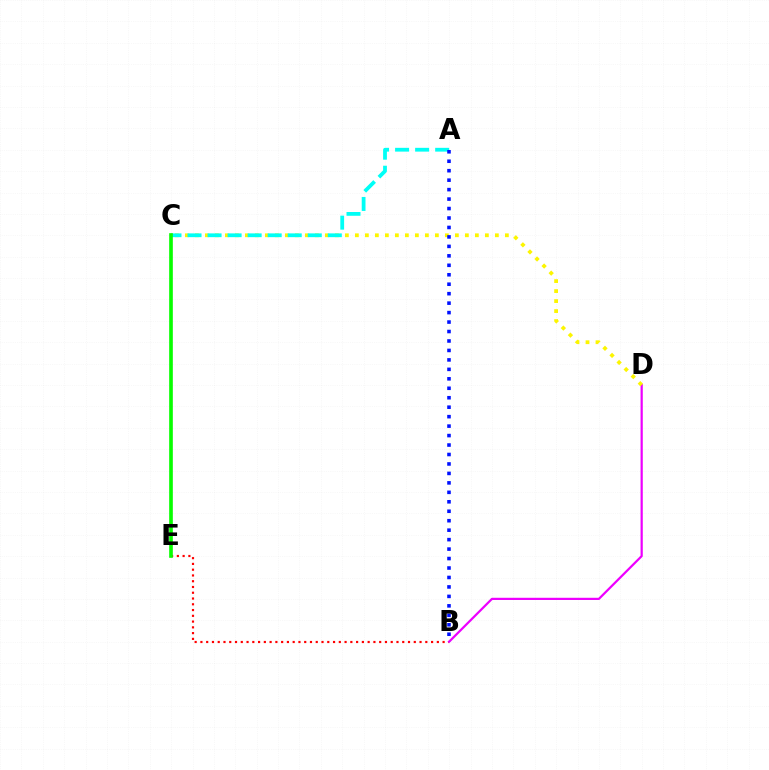{('B', 'E'): [{'color': '#ff0000', 'line_style': 'dotted', 'thickness': 1.57}], ('B', 'D'): [{'color': '#ee00ff', 'line_style': 'solid', 'thickness': 1.6}], ('C', 'D'): [{'color': '#fcf500', 'line_style': 'dotted', 'thickness': 2.72}], ('A', 'C'): [{'color': '#00fff6', 'line_style': 'dashed', 'thickness': 2.72}], ('C', 'E'): [{'color': '#08ff00', 'line_style': 'solid', 'thickness': 2.63}], ('A', 'B'): [{'color': '#0010ff', 'line_style': 'dotted', 'thickness': 2.57}]}